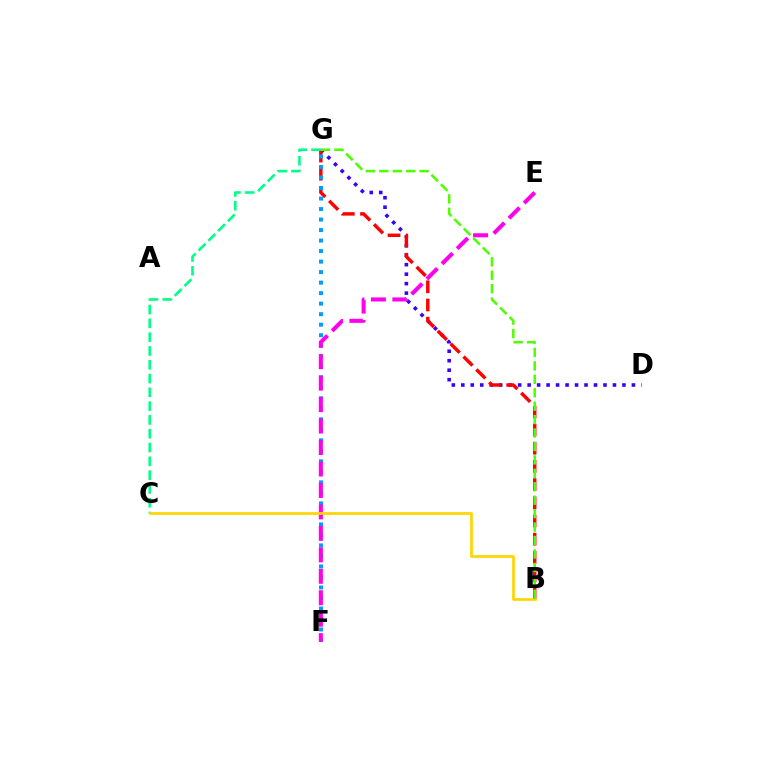{('D', 'G'): [{'color': '#3700ff', 'line_style': 'dotted', 'thickness': 2.58}], ('B', 'G'): [{'color': '#ff0000', 'line_style': 'dashed', 'thickness': 2.47}, {'color': '#4fff00', 'line_style': 'dashed', 'thickness': 1.82}], ('F', 'G'): [{'color': '#009eff', 'line_style': 'dotted', 'thickness': 2.86}], ('E', 'F'): [{'color': '#ff00ed', 'line_style': 'dashed', 'thickness': 2.92}], ('C', 'G'): [{'color': '#00ff86', 'line_style': 'dashed', 'thickness': 1.87}], ('B', 'C'): [{'color': '#ffd500', 'line_style': 'solid', 'thickness': 1.95}]}